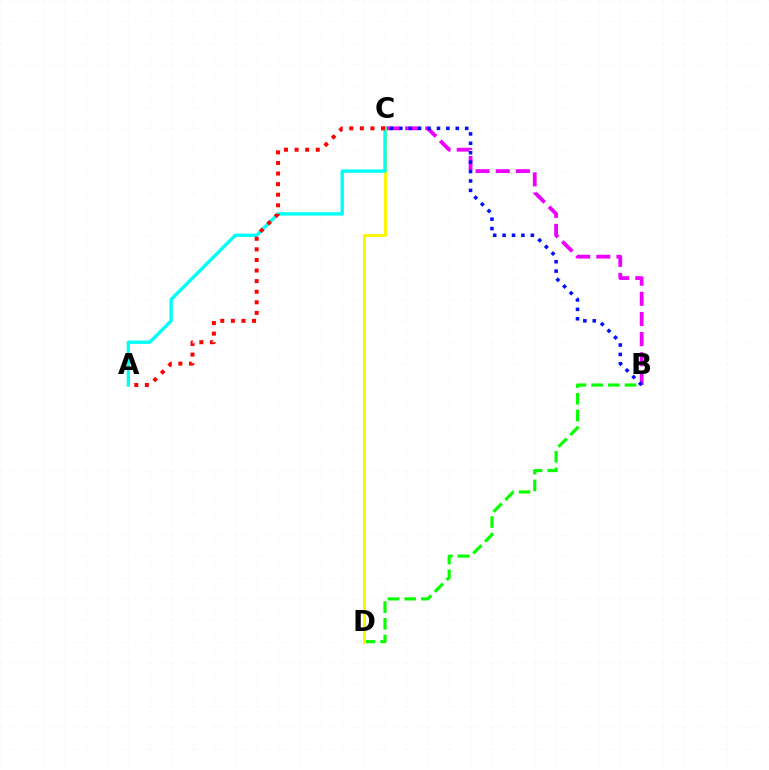{('B', 'C'): [{'color': '#ee00ff', 'line_style': 'dashed', 'thickness': 2.74}, {'color': '#0010ff', 'line_style': 'dotted', 'thickness': 2.56}], ('B', 'D'): [{'color': '#08ff00', 'line_style': 'dashed', 'thickness': 2.27}], ('C', 'D'): [{'color': '#fcf500', 'line_style': 'solid', 'thickness': 2.1}], ('A', 'C'): [{'color': '#00fff6', 'line_style': 'solid', 'thickness': 2.42}, {'color': '#ff0000', 'line_style': 'dotted', 'thickness': 2.88}]}